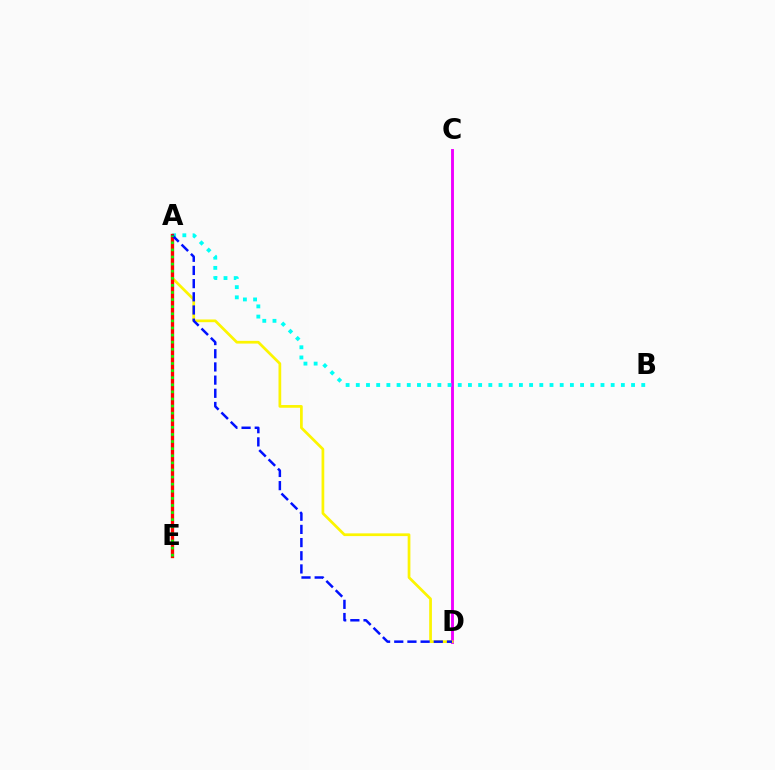{('C', 'D'): [{'color': '#ee00ff', 'line_style': 'solid', 'thickness': 2.09}], ('A', 'B'): [{'color': '#00fff6', 'line_style': 'dotted', 'thickness': 2.77}], ('A', 'D'): [{'color': '#fcf500', 'line_style': 'solid', 'thickness': 1.96}, {'color': '#0010ff', 'line_style': 'dashed', 'thickness': 1.79}], ('A', 'E'): [{'color': '#ff0000', 'line_style': 'solid', 'thickness': 2.38}, {'color': '#08ff00', 'line_style': 'dotted', 'thickness': 1.93}]}